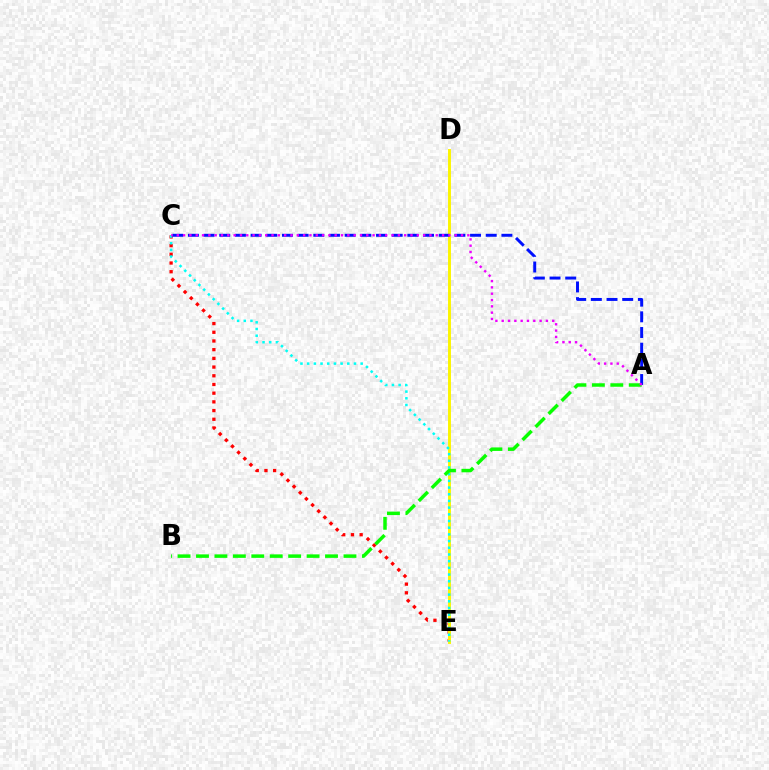{('C', 'E'): [{'color': '#ff0000', 'line_style': 'dotted', 'thickness': 2.36}, {'color': '#00fff6', 'line_style': 'dotted', 'thickness': 1.82}], ('D', 'E'): [{'color': '#fcf500', 'line_style': 'solid', 'thickness': 2.11}], ('A', 'B'): [{'color': '#08ff00', 'line_style': 'dashed', 'thickness': 2.5}], ('A', 'C'): [{'color': '#0010ff', 'line_style': 'dashed', 'thickness': 2.13}, {'color': '#ee00ff', 'line_style': 'dotted', 'thickness': 1.72}]}